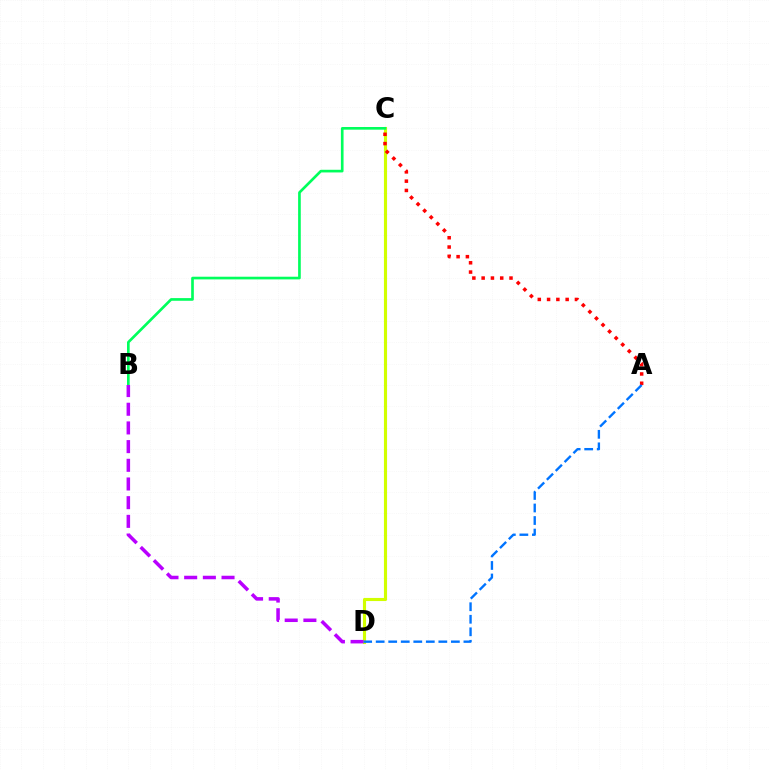{('C', 'D'): [{'color': '#d1ff00', 'line_style': 'solid', 'thickness': 2.25}], ('A', 'C'): [{'color': '#ff0000', 'line_style': 'dotted', 'thickness': 2.52}], ('B', 'C'): [{'color': '#00ff5c', 'line_style': 'solid', 'thickness': 1.92}], ('B', 'D'): [{'color': '#b900ff', 'line_style': 'dashed', 'thickness': 2.54}], ('A', 'D'): [{'color': '#0074ff', 'line_style': 'dashed', 'thickness': 1.7}]}